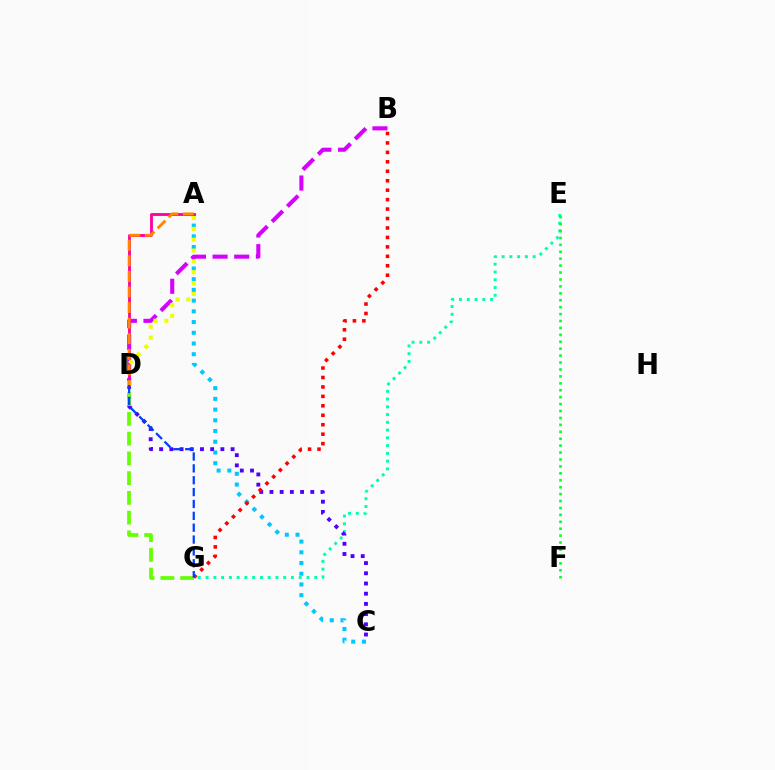{('E', 'G'): [{'color': '#00ffaf', 'line_style': 'dotted', 'thickness': 2.11}], ('C', 'D'): [{'color': '#4f00ff', 'line_style': 'dotted', 'thickness': 2.77}], ('A', 'C'): [{'color': '#00c7ff', 'line_style': 'dotted', 'thickness': 2.91}], ('E', 'F'): [{'color': '#00ff27', 'line_style': 'dotted', 'thickness': 1.88}], ('A', 'D'): [{'color': '#ff00a0', 'line_style': 'solid', 'thickness': 2.05}, {'color': '#eeff00', 'line_style': 'dotted', 'thickness': 2.95}, {'color': '#ff8800', 'line_style': 'dashed', 'thickness': 2.12}], ('B', 'D'): [{'color': '#d600ff', 'line_style': 'dashed', 'thickness': 2.94}], ('D', 'G'): [{'color': '#66ff00', 'line_style': 'dashed', 'thickness': 2.68}, {'color': '#003fff', 'line_style': 'dashed', 'thickness': 1.61}], ('B', 'G'): [{'color': '#ff0000', 'line_style': 'dotted', 'thickness': 2.57}]}